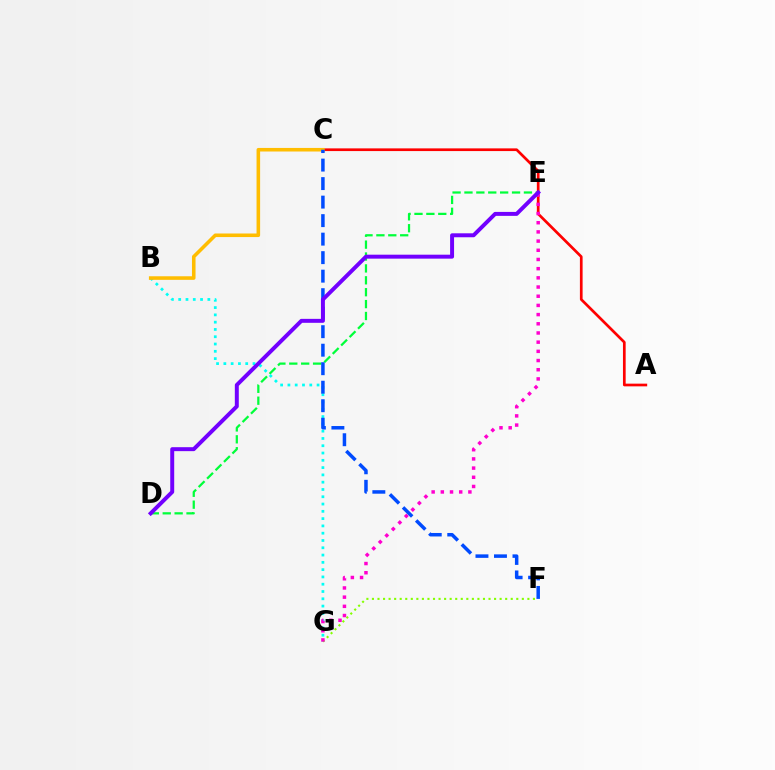{('D', 'E'): [{'color': '#00ff39', 'line_style': 'dashed', 'thickness': 1.62}, {'color': '#7200ff', 'line_style': 'solid', 'thickness': 2.85}], ('B', 'G'): [{'color': '#00fff6', 'line_style': 'dotted', 'thickness': 1.98}], ('F', 'G'): [{'color': '#84ff00', 'line_style': 'dotted', 'thickness': 1.51}], ('A', 'C'): [{'color': '#ff0000', 'line_style': 'solid', 'thickness': 1.94}], ('E', 'G'): [{'color': '#ff00cf', 'line_style': 'dotted', 'thickness': 2.5}], ('B', 'C'): [{'color': '#ffbd00', 'line_style': 'solid', 'thickness': 2.57}], ('C', 'F'): [{'color': '#004bff', 'line_style': 'dashed', 'thickness': 2.51}]}